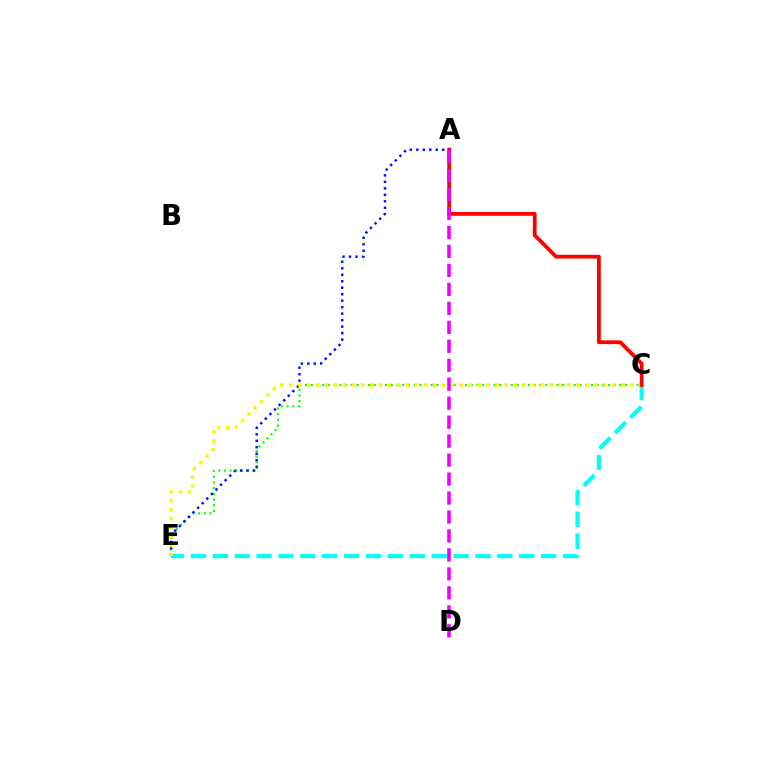{('C', 'E'): [{'color': '#08ff00', 'line_style': 'dotted', 'thickness': 1.55}, {'color': '#00fff6', 'line_style': 'dashed', 'thickness': 2.97}, {'color': '#fcf500', 'line_style': 'dotted', 'thickness': 2.44}], ('A', 'E'): [{'color': '#0010ff', 'line_style': 'dotted', 'thickness': 1.76}], ('A', 'C'): [{'color': '#ff0000', 'line_style': 'solid', 'thickness': 2.71}], ('A', 'D'): [{'color': '#ee00ff', 'line_style': 'dashed', 'thickness': 2.58}]}